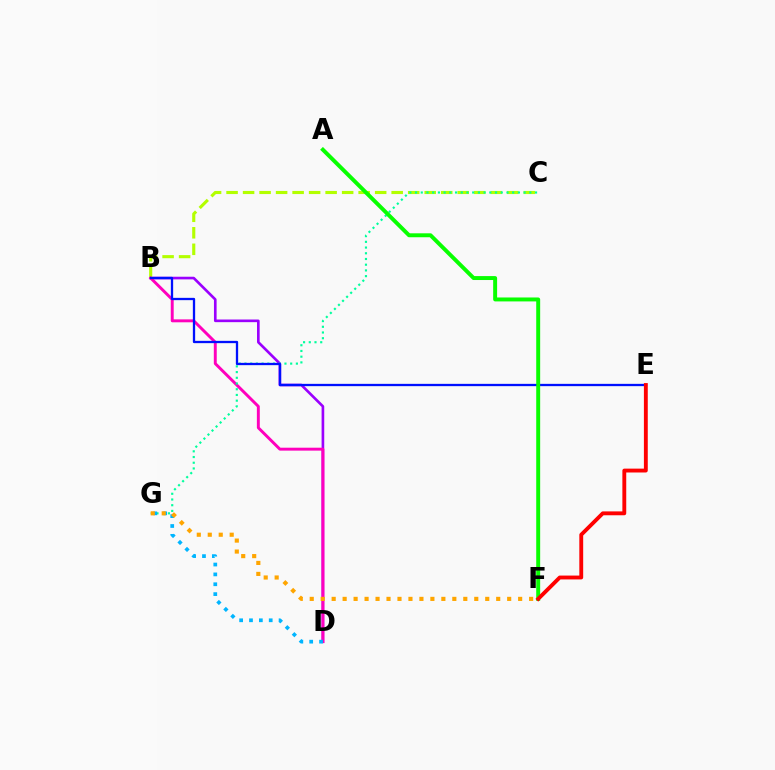{('B', 'D'): [{'color': '#9b00ff', 'line_style': 'solid', 'thickness': 1.9}, {'color': '#ff00bd', 'line_style': 'solid', 'thickness': 2.11}], ('B', 'C'): [{'color': '#b3ff00', 'line_style': 'dashed', 'thickness': 2.24}], ('C', 'G'): [{'color': '#00ff9d', 'line_style': 'dotted', 'thickness': 1.55}], ('D', 'G'): [{'color': '#00b5ff', 'line_style': 'dotted', 'thickness': 2.68}], ('B', 'E'): [{'color': '#0010ff', 'line_style': 'solid', 'thickness': 1.66}], ('F', 'G'): [{'color': '#ffa500', 'line_style': 'dotted', 'thickness': 2.98}], ('A', 'F'): [{'color': '#08ff00', 'line_style': 'solid', 'thickness': 2.84}], ('E', 'F'): [{'color': '#ff0000', 'line_style': 'solid', 'thickness': 2.78}]}